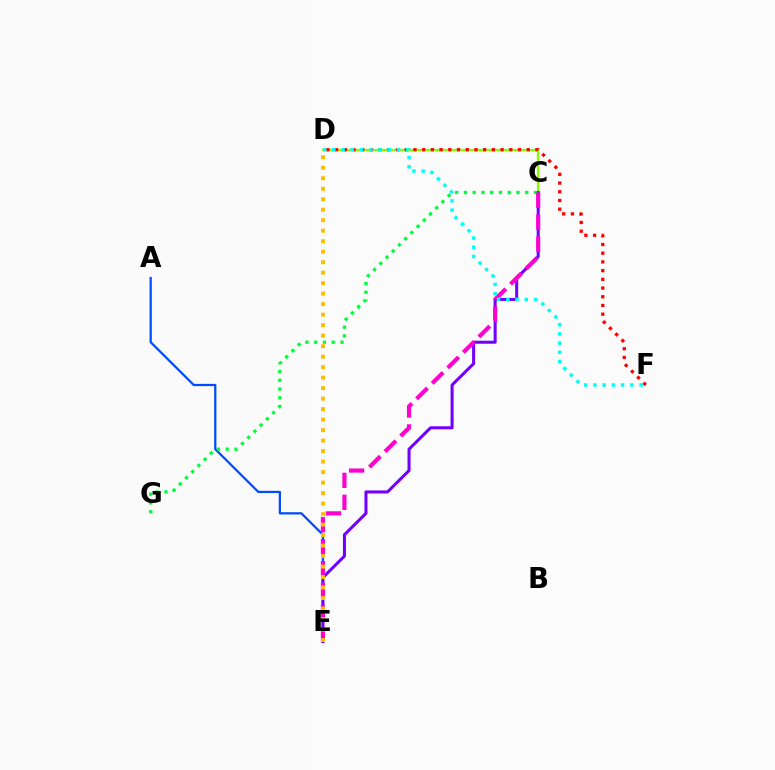{('C', 'D'): [{'color': '#84ff00', 'line_style': 'solid', 'thickness': 1.63}], ('A', 'E'): [{'color': '#004bff', 'line_style': 'solid', 'thickness': 1.61}], ('C', 'E'): [{'color': '#7200ff', 'line_style': 'solid', 'thickness': 2.18}, {'color': '#ff00cf', 'line_style': 'dashed', 'thickness': 2.98}], ('D', 'F'): [{'color': '#ff0000', 'line_style': 'dotted', 'thickness': 2.37}, {'color': '#00fff6', 'line_style': 'dotted', 'thickness': 2.51}], ('C', 'G'): [{'color': '#00ff39', 'line_style': 'dotted', 'thickness': 2.38}], ('D', 'E'): [{'color': '#ffbd00', 'line_style': 'dotted', 'thickness': 2.85}]}